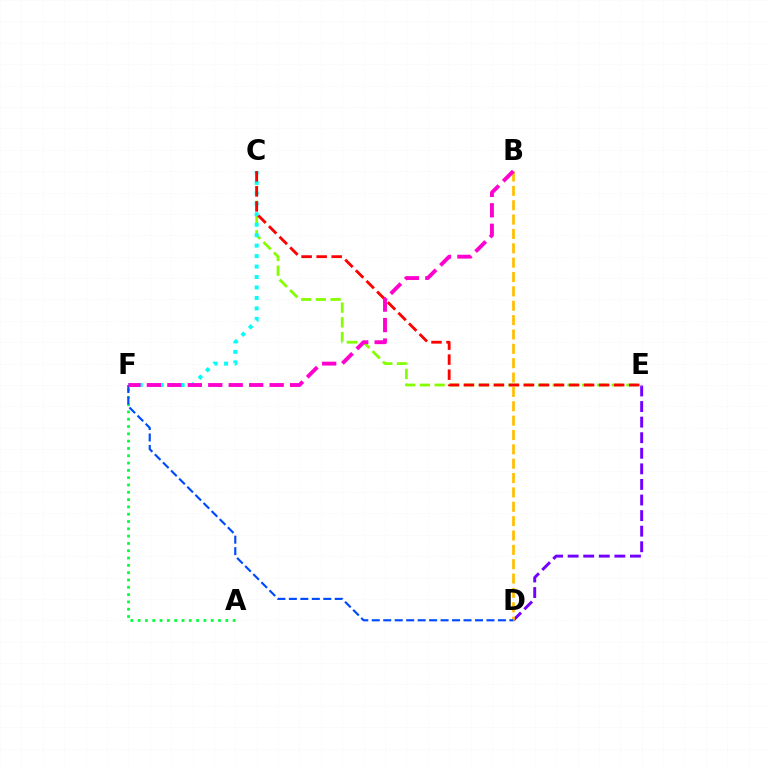{('D', 'E'): [{'color': '#7200ff', 'line_style': 'dashed', 'thickness': 2.12}], ('C', 'E'): [{'color': '#84ff00', 'line_style': 'dashed', 'thickness': 2.0}, {'color': '#ff0000', 'line_style': 'dashed', 'thickness': 2.04}], ('C', 'F'): [{'color': '#00fff6', 'line_style': 'dotted', 'thickness': 2.84}], ('B', 'D'): [{'color': '#ffbd00', 'line_style': 'dashed', 'thickness': 1.95}], ('A', 'F'): [{'color': '#00ff39', 'line_style': 'dotted', 'thickness': 1.99}], ('D', 'F'): [{'color': '#004bff', 'line_style': 'dashed', 'thickness': 1.56}], ('B', 'F'): [{'color': '#ff00cf', 'line_style': 'dashed', 'thickness': 2.78}]}